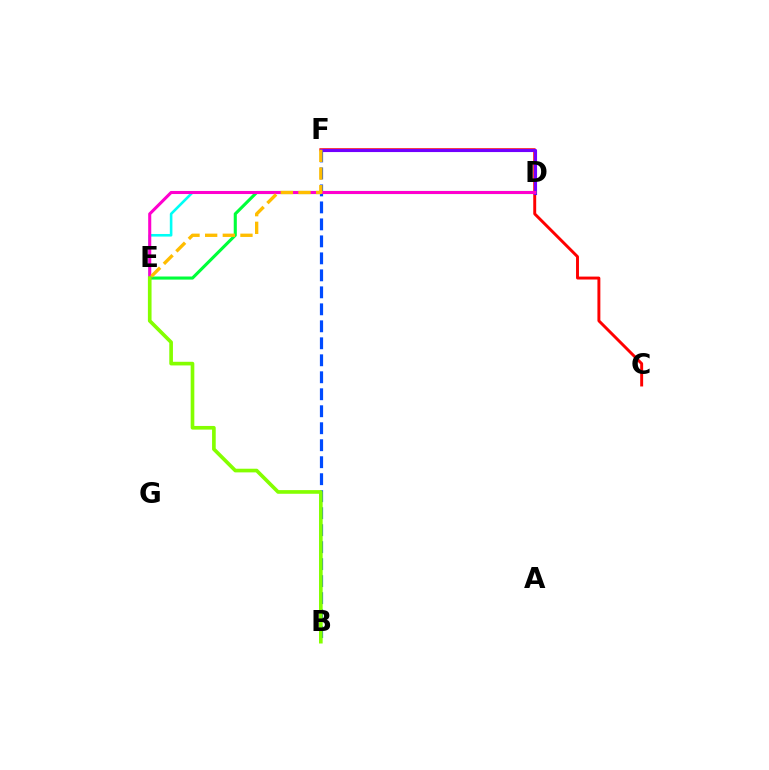{('C', 'F'): [{'color': '#ff0000', 'line_style': 'solid', 'thickness': 2.11}], ('D', 'E'): [{'color': '#00fff6', 'line_style': 'solid', 'thickness': 1.87}, {'color': '#00ff39', 'line_style': 'solid', 'thickness': 2.23}, {'color': '#ff00cf', 'line_style': 'solid', 'thickness': 2.2}], ('D', 'F'): [{'color': '#7200ff', 'line_style': 'solid', 'thickness': 2.25}], ('B', 'F'): [{'color': '#004bff', 'line_style': 'dashed', 'thickness': 2.31}], ('E', 'F'): [{'color': '#ffbd00', 'line_style': 'dashed', 'thickness': 2.4}], ('B', 'E'): [{'color': '#84ff00', 'line_style': 'solid', 'thickness': 2.63}]}